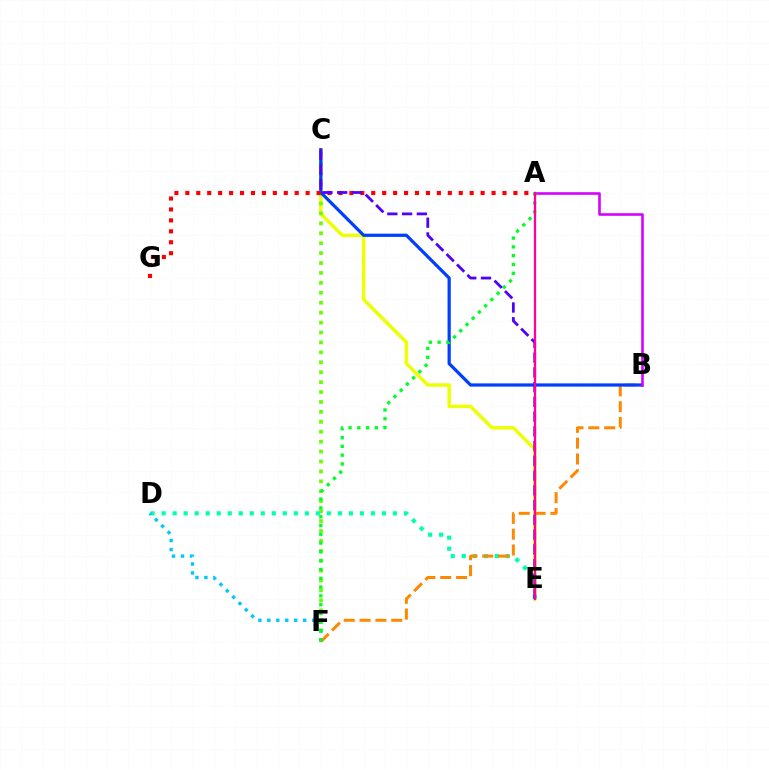{('C', 'E'): [{'color': '#eeff00', 'line_style': 'solid', 'thickness': 2.47}, {'color': '#4f00ff', 'line_style': 'dashed', 'thickness': 2.0}], ('C', 'F'): [{'color': '#66ff00', 'line_style': 'dotted', 'thickness': 2.7}], ('D', 'E'): [{'color': '#00ffaf', 'line_style': 'dotted', 'thickness': 2.99}], ('D', 'F'): [{'color': '#00c7ff', 'line_style': 'dotted', 'thickness': 2.44}], ('B', 'F'): [{'color': '#ff8800', 'line_style': 'dashed', 'thickness': 2.15}], ('B', 'C'): [{'color': '#003fff', 'line_style': 'solid', 'thickness': 2.32}], ('A', 'B'): [{'color': '#d600ff', 'line_style': 'solid', 'thickness': 1.87}], ('A', 'G'): [{'color': '#ff0000', 'line_style': 'dotted', 'thickness': 2.97}], ('A', 'F'): [{'color': '#00ff27', 'line_style': 'dotted', 'thickness': 2.39}], ('A', 'E'): [{'color': '#ff00a0', 'line_style': 'solid', 'thickness': 1.65}]}